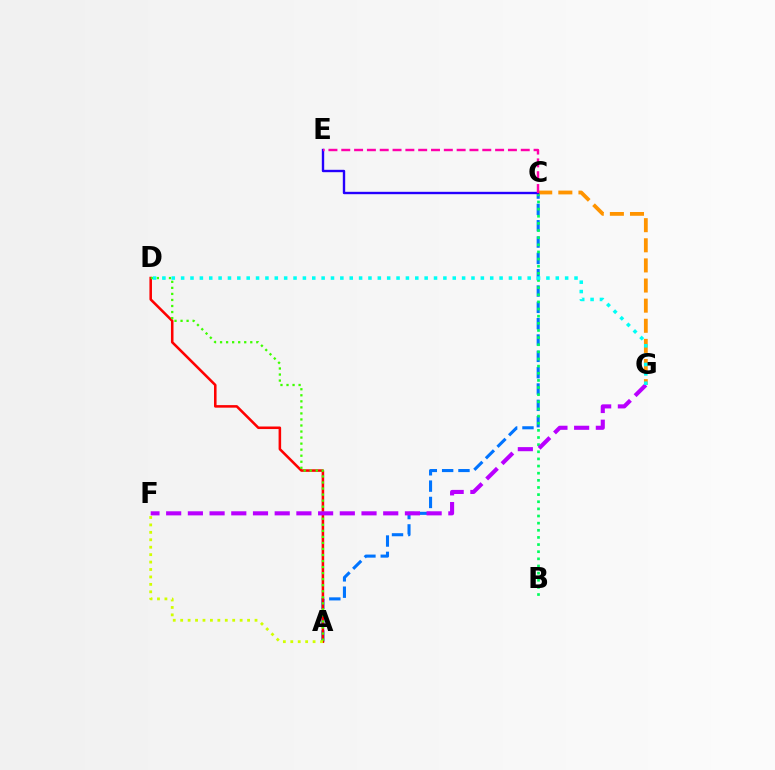{('A', 'C'): [{'color': '#0074ff', 'line_style': 'dashed', 'thickness': 2.22}], ('C', 'G'): [{'color': '#ff9400', 'line_style': 'dashed', 'thickness': 2.73}], ('B', 'C'): [{'color': '#00ff5c', 'line_style': 'dotted', 'thickness': 1.94}], ('A', 'D'): [{'color': '#ff0000', 'line_style': 'solid', 'thickness': 1.84}, {'color': '#3dff00', 'line_style': 'dotted', 'thickness': 1.64}], ('A', 'F'): [{'color': '#d1ff00', 'line_style': 'dotted', 'thickness': 2.02}], ('C', 'E'): [{'color': '#2500ff', 'line_style': 'solid', 'thickness': 1.71}, {'color': '#ff00ac', 'line_style': 'dashed', 'thickness': 1.74}], ('F', 'G'): [{'color': '#b900ff', 'line_style': 'dashed', 'thickness': 2.95}], ('D', 'G'): [{'color': '#00fff6', 'line_style': 'dotted', 'thickness': 2.54}]}